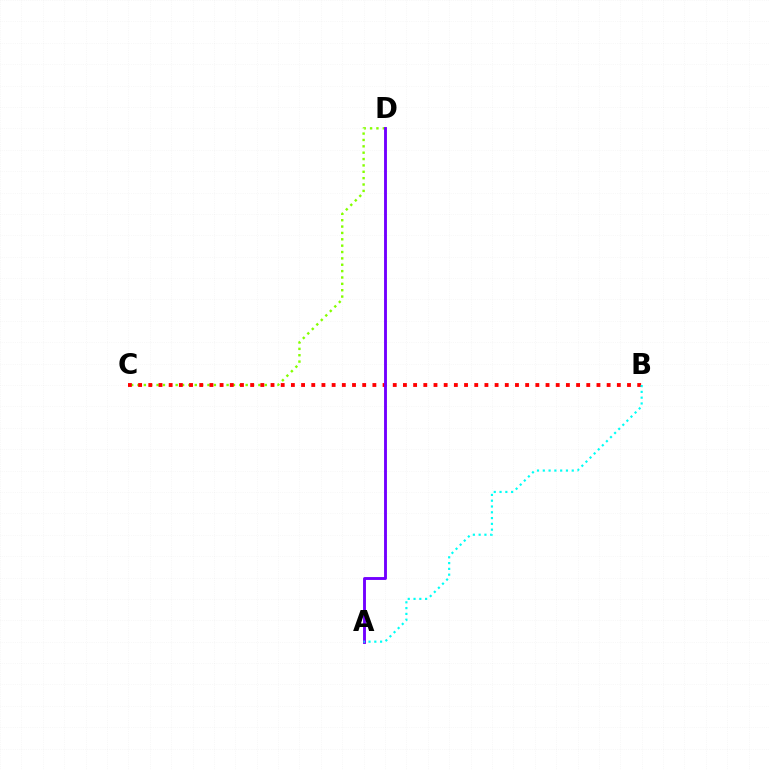{('C', 'D'): [{'color': '#84ff00', 'line_style': 'dotted', 'thickness': 1.73}], ('B', 'C'): [{'color': '#ff0000', 'line_style': 'dotted', 'thickness': 2.77}], ('A', 'D'): [{'color': '#7200ff', 'line_style': 'solid', 'thickness': 2.08}], ('A', 'B'): [{'color': '#00fff6', 'line_style': 'dotted', 'thickness': 1.57}]}